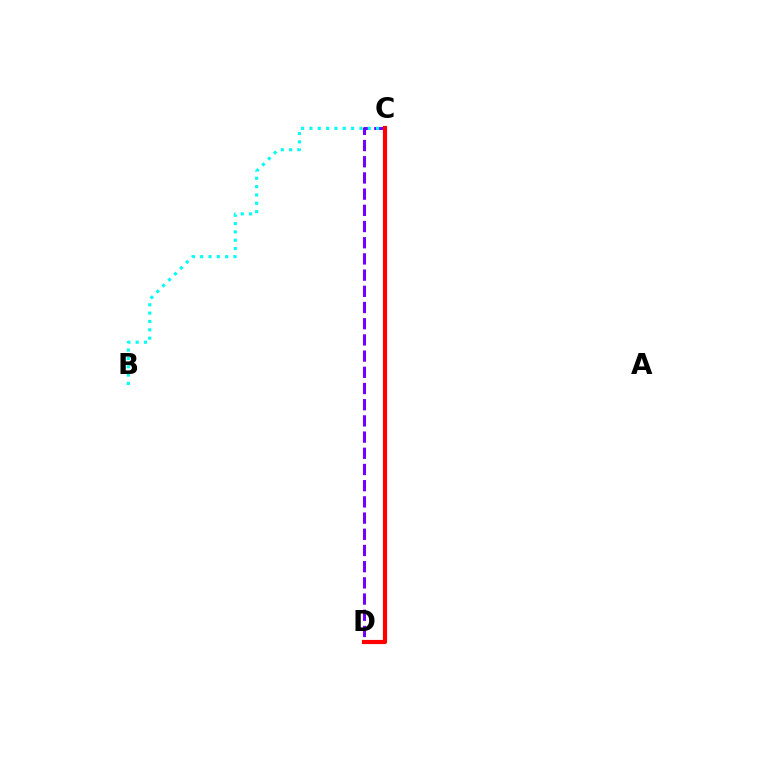{('C', 'D'): [{'color': '#7200ff', 'line_style': 'dashed', 'thickness': 2.2}, {'color': '#84ff00', 'line_style': 'dashed', 'thickness': 2.66}, {'color': '#ff0000', 'line_style': 'solid', 'thickness': 3.0}], ('B', 'C'): [{'color': '#00fff6', 'line_style': 'dotted', 'thickness': 2.26}]}